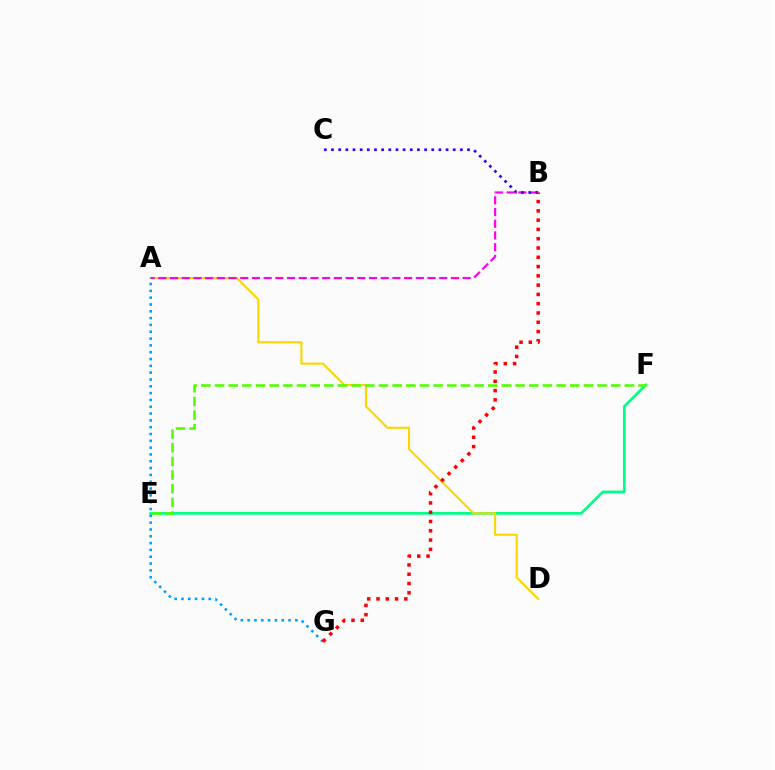{('E', 'F'): [{'color': '#00ff86', 'line_style': 'solid', 'thickness': 1.97}, {'color': '#4fff00', 'line_style': 'dashed', 'thickness': 1.86}], ('A', 'D'): [{'color': '#ffd500', 'line_style': 'solid', 'thickness': 1.52}], ('A', 'B'): [{'color': '#ff00ed', 'line_style': 'dashed', 'thickness': 1.59}], ('B', 'C'): [{'color': '#3700ff', 'line_style': 'dotted', 'thickness': 1.95}], ('A', 'G'): [{'color': '#009eff', 'line_style': 'dotted', 'thickness': 1.85}], ('B', 'G'): [{'color': '#ff0000', 'line_style': 'dotted', 'thickness': 2.52}]}